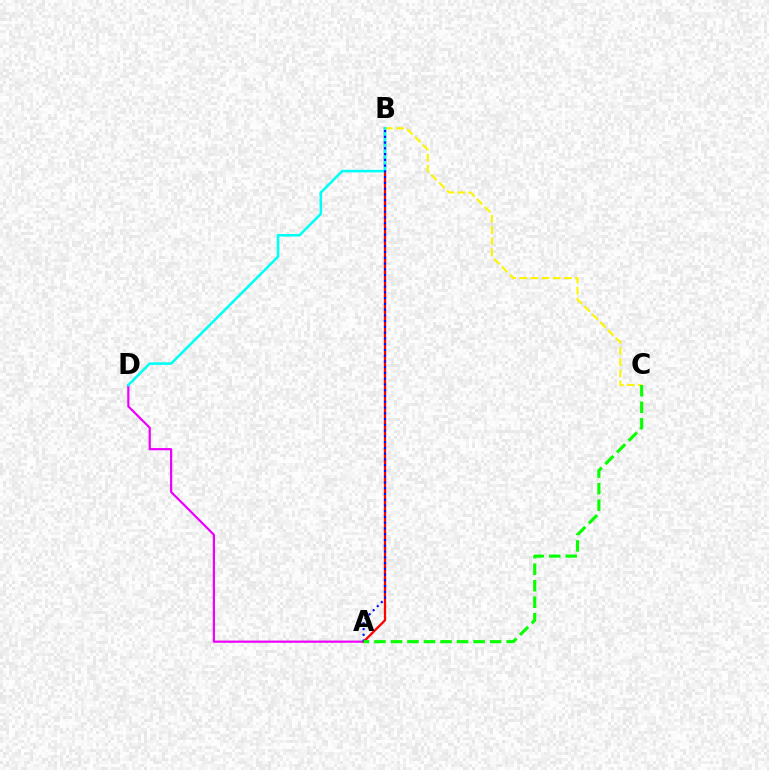{('A', 'D'): [{'color': '#ee00ff', 'line_style': 'solid', 'thickness': 1.59}], ('A', 'B'): [{'color': '#ff0000', 'line_style': 'solid', 'thickness': 1.64}, {'color': '#0010ff', 'line_style': 'dotted', 'thickness': 1.56}], ('B', 'C'): [{'color': '#fcf500', 'line_style': 'dashed', 'thickness': 1.51}], ('B', 'D'): [{'color': '#00fff6', 'line_style': 'solid', 'thickness': 1.84}], ('A', 'C'): [{'color': '#08ff00', 'line_style': 'dashed', 'thickness': 2.24}]}